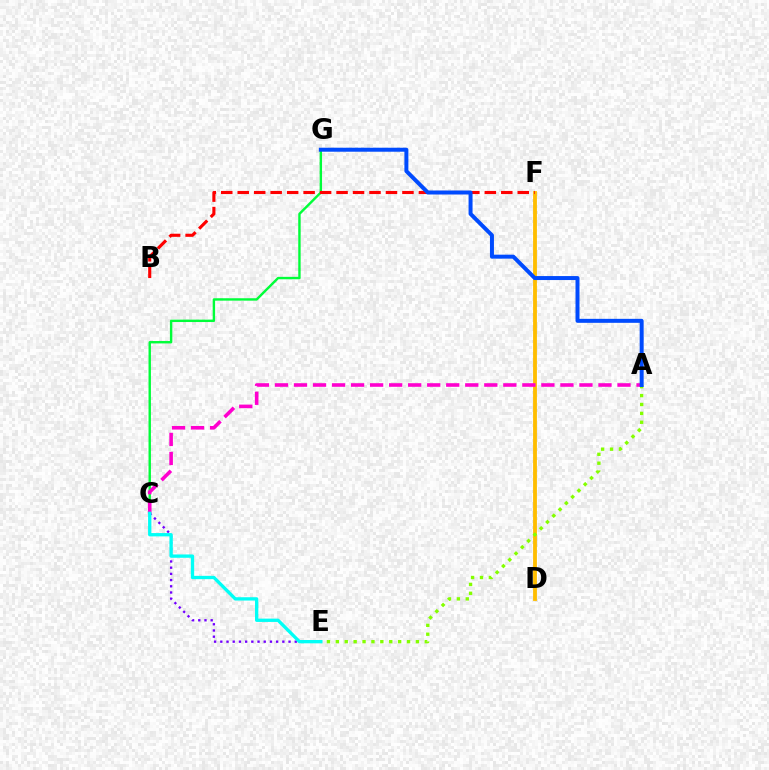{('C', 'G'): [{'color': '#00ff39', 'line_style': 'solid', 'thickness': 1.73}], ('D', 'F'): [{'color': '#ffbd00', 'line_style': 'solid', 'thickness': 2.75}], ('B', 'F'): [{'color': '#ff0000', 'line_style': 'dashed', 'thickness': 2.24}], ('A', 'E'): [{'color': '#84ff00', 'line_style': 'dotted', 'thickness': 2.42}], ('A', 'C'): [{'color': '#ff00cf', 'line_style': 'dashed', 'thickness': 2.59}], ('A', 'G'): [{'color': '#004bff', 'line_style': 'solid', 'thickness': 2.87}], ('C', 'E'): [{'color': '#7200ff', 'line_style': 'dotted', 'thickness': 1.69}, {'color': '#00fff6', 'line_style': 'solid', 'thickness': 2.39}]}